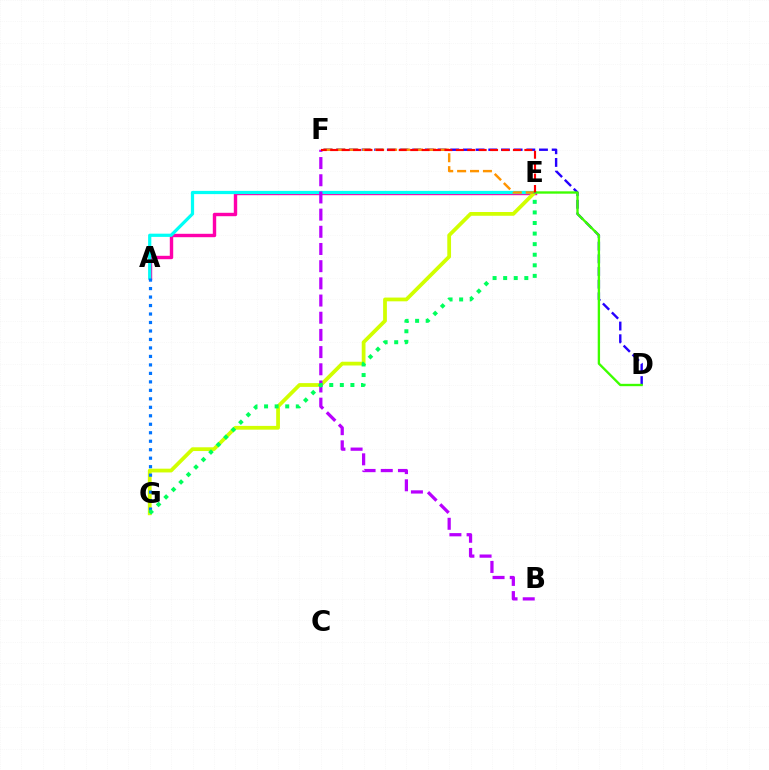{('A', 'E'): [{'color': '#ff00ac', 'line_style': 'solid', 'thickness': 2.45}, {'color': '#00fff6', 'line_style': 'solid', 'thickness': 2.32}], ('E', 'G'): [{'color': '#d1ff00', 'line_style': 'solid', 'thickness': 2.71}, {'color': '#00ff5c', 'line_style': 'dotted', 'thickness': 2.87}], ('A', 'G'): [{'color': '#0074ff', 'line_style': 'dotted', 'thickness': 2.3}], ('D', 'F'): [{'color': '#2500ff', 'line_style': 'dashed', 'thickness': 1.72}], ('D', 'E'): [{'color': '#3dff00', 'line_style': 'solid', 'thickness': 1.69}], ('E', 'F'): [{'color': '#ff9400', 'line_style': 'dashed', 'thickness': 1.75}, {'color': '#ff0000', 'line_style': 'dashed', 'thickness': 1.55}], ('B', 'F'): [{'color': '#b900ff', 'line_style': 'dashed', 'thickness': 2.33}]}